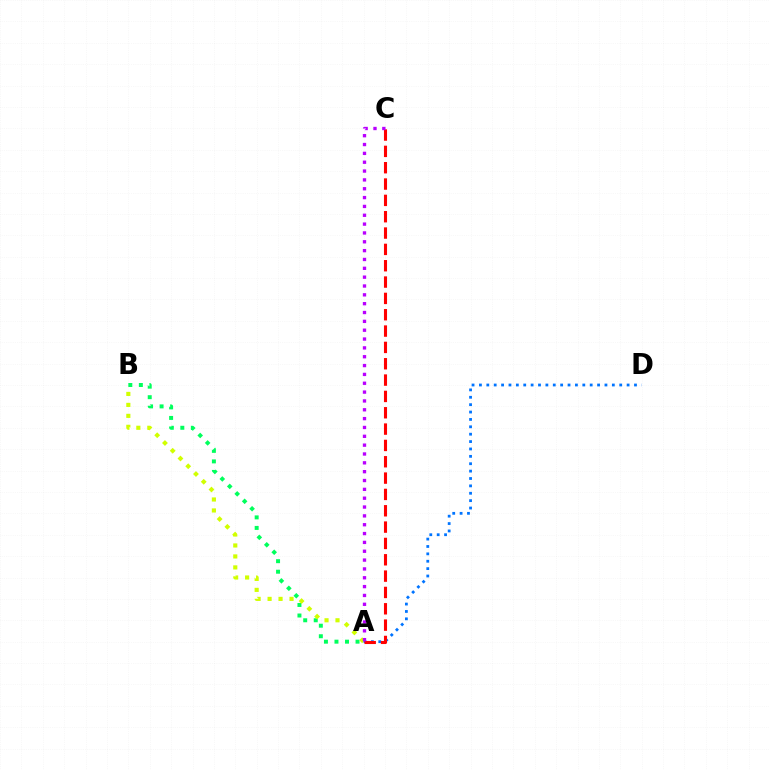{('A', 'B'): [{'color': '#00ff5c', 'line_style': 'dotted', 'thickness': 2.86}, {'color': '#d1ff00', 'line_style': 'dotted', 'thickness': 2.98}], ('A', 'D'): [{'color': '#0074ff', 'line_style': 'dotted', 'thickness': 2.01}], ('A', 'C'): [{'color': '#ff0000', 'line_style': 'dashed', 'thickness': 2.22}, {'color': '#b900ff', 'line_style': 'dotted', 'thickness': 2.4}]}